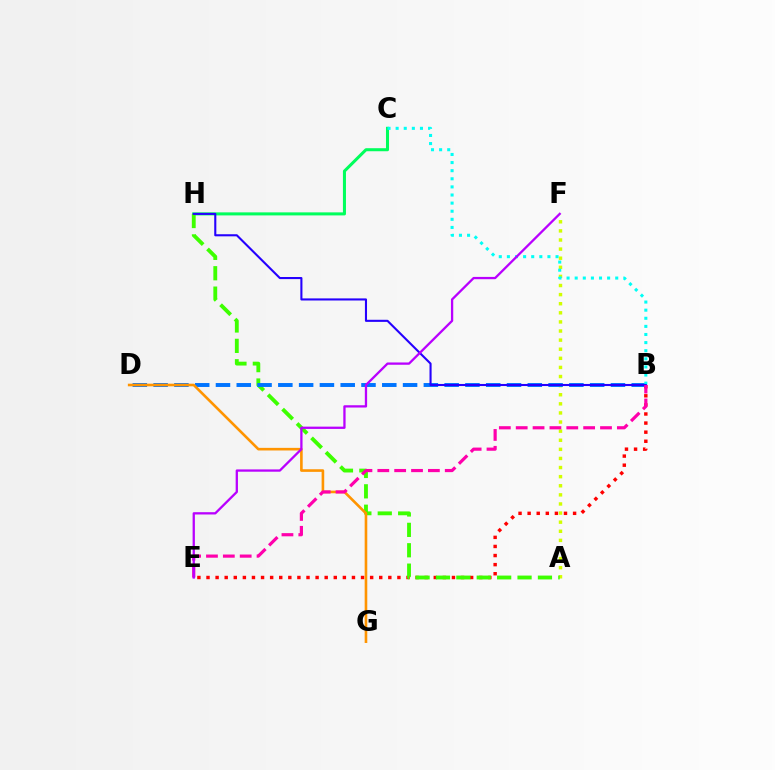{('B', 'E'): [{'color': '#ff0000', 'line_style': 'dotted', 'thickness': 2.47}, {'color': '#ff00ac', 'line_style': 'dashed', 'thickness': 2.29}], ('C', 'H'): [{'color': '#00ff5c', 'line_style': 'solid', 'thickness': 2.19}], ('A', 'F'): [{'color': '#d1ff00', 'line_style': 'dotted', 'thickness': 2.47}], ('A', 'H'): [{'color': '#3dff00', 'line_style': 'dashed', 'thickness': 2.77}], ('B', 'D'): [{'color': '#0074ff', 'line_style': 'dashed', 'thickness': 2.82}], ('D', 'G'): [{'color': '#ff9400', 'line_style': 'solid', 'thickness': 1.88}], ('B', 'C'): [{'color': '#00fff6', 'line_style': 'dotted', 'thickness': 2.2}], ('B', 'H'): [{'color': '#2500ff', 'line_style': 'solid', 'thickness': 1.51}], ('E', 'F'): [{'color': '#b900ff', 'line_style': 'solid', 'thickness': 1.65}]}